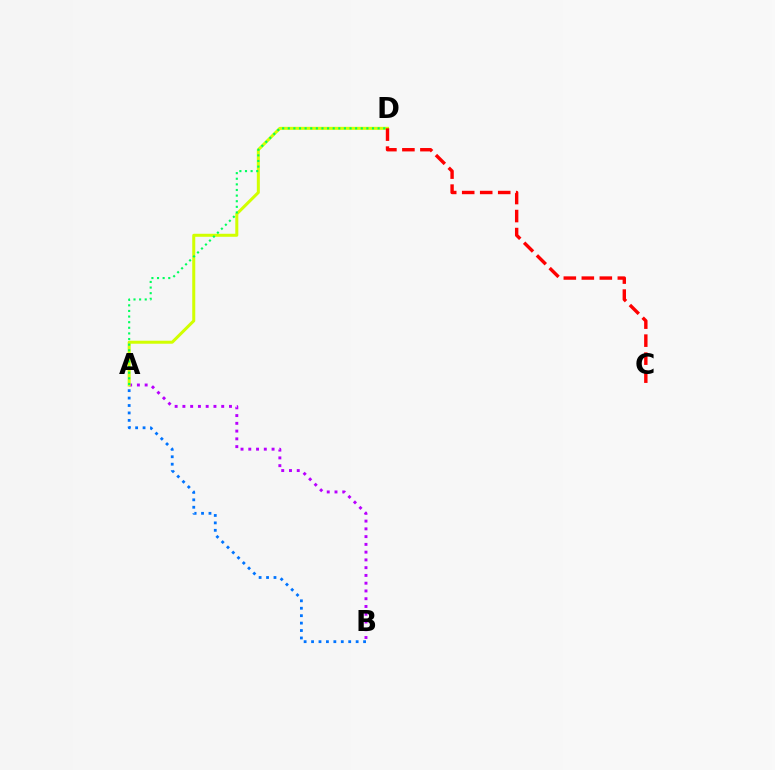{('A', 'B'): [{'color': '#b900ff', 'line_style': 'dotted', 'thickness': 2.11}, {'color': '#0074ff', 'line_style': 'dotted', 'thickness': 2.02}], ('A', 'D'): [{'color': '#d1ff00', 'line_style': 'solid', 'thickness': 2.17}, {'color': '#00ff5c', 'line_style': 'dotted', 'thickness': 1.53}], ('C', 'D'): [{'color': '#ff0000', 'line_style': 'dashed', 'thickness': 2.45}]}